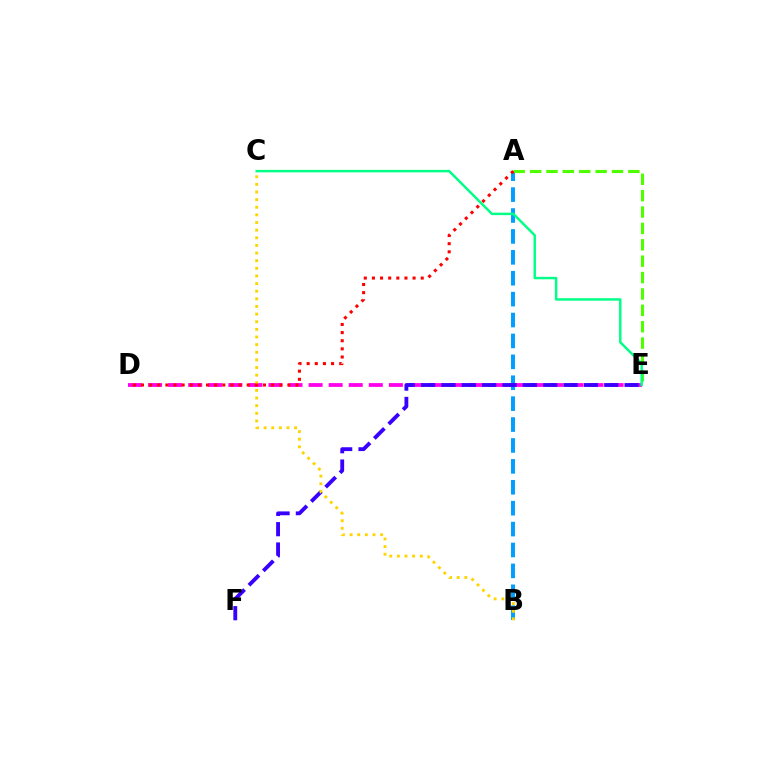{('A', 'B'): [{'color': '#009eff', 'line_style': 'dashed', 'thickness': 2.84}], ('A', 'E'): [{'color': '#4fff00', 'line_style': 'dashed', 'thickness': 2.23}], ('D', 'E'): [{'color': '#ff00ed', 'line_style': 'dashed', 'thickness': 2.73}], ('E', 'F'): [{'color': '#3700ff', 'line_style': 'dashed', 'thickness': 2.76}], ('B', 'C'): [{'color': '#ffd500', 'line_style': 'dotted', 'thickness': 2.07}], ('C', 'E'): [{'color': '#00ff86', 'line_style': 'solid', 'thickness': 1.77}], ('A', 'D'): [{'color': '#ff0000', 'line_style': 'dotted', 'thickness': 2.21}]}